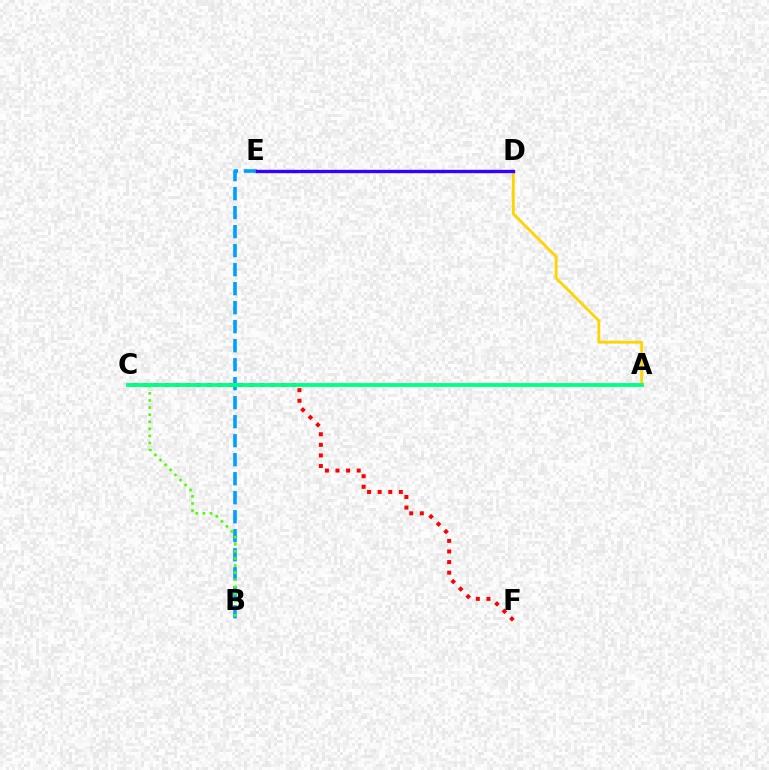{('D', 'E'): [{'color': '#ff00ed', 'line_style': 'solid', 'thickness': 2.05}, {'color': '#3700ff', 'line_style': 'solid', 'thickness': 2.41}], ('C', 'F'): [{'color': '#ff0000', 'line_style': 'dotted', 'thickness': 2.88}], ('A', 'D'): [{'color': '#ffd500', 'line_style': 'solid', 'thickness': 2.03}], ('B', 'E'): [{'color': '#009eff', 'line_style': 'dashed', 'thickness': 2.58}], ('B', 'C'): [{'color': '#4fff00', 'line_style': 'dotted', 'thickness': 1.93}], ('A', 'C'): [{'color': '#00ff86', 'line_style': 'solid', 'thickness': 2.74}]}